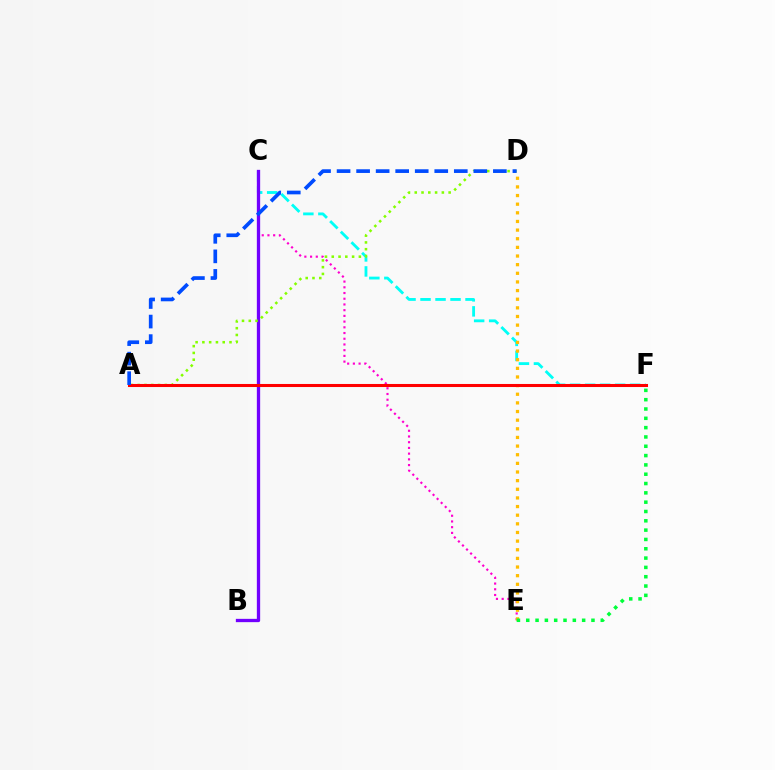{('C', 'F'): [{'color': '#00fff6', 'line_style': 'dashed', 'thickness': 2.04}], ('C', 'E'): [{'color': '#ff00cf', 'line_style': 'dotted', 'thickness': 1.55}], ('B', 'C'): [{'color': '#7200ff', 'line_style': 'solid', 'thickness': 2.38}], ('A', 'D'): [{'color': '#84ff00', 'line_style': 'dotted', 'thickness': 1.84}, {'color': '#004bff', 'line_style': 'dashed', 'thickness': 2.65}], ('D', 'E'): [{'color': '#ffbd00', 'line_style': 'dotted', 'thickness': 2.35}], ('E', 'F'): [{'color': '#00ff39', 'line_style': 'dotted', 'thickness': 2.53}], ('A', 'F'): [{'color': '#ff0000', 'line_style': 'solid', 'thickness': 2.2}]}